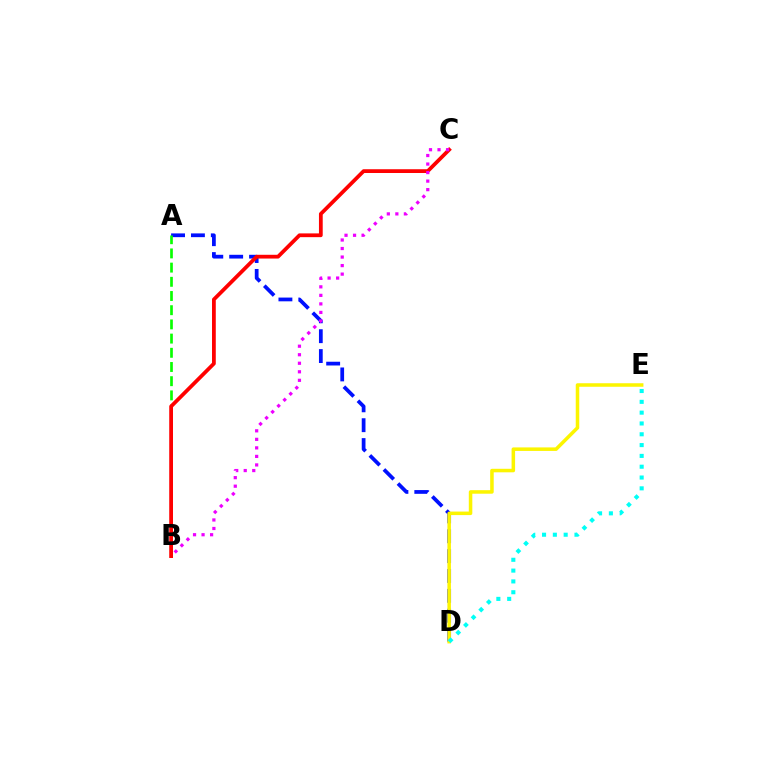{('A', 'D'): [{'color': '#0010ff', 'line_style': 'dashed', 'thickness': 2.7}], ('A', 'B'): [{'color': '#08ff00', 'line_style': 'dashed', 'thickness': 1.93}], ('B', 'C'): [{'color': '#ff0000', 'line_style': 'solid', 'thickness': 2.71}, {'color': '#ee00ff', 'line_style': 'dotted', 'thickness': 2.32}], ('D', 'E'): [{'color': '#fcf500', 'line_style': 'solid', 'thickness': 2.53}, {'color': '#00fff6', 'line_style': 'dotted', 'thickness': 2.94}]}